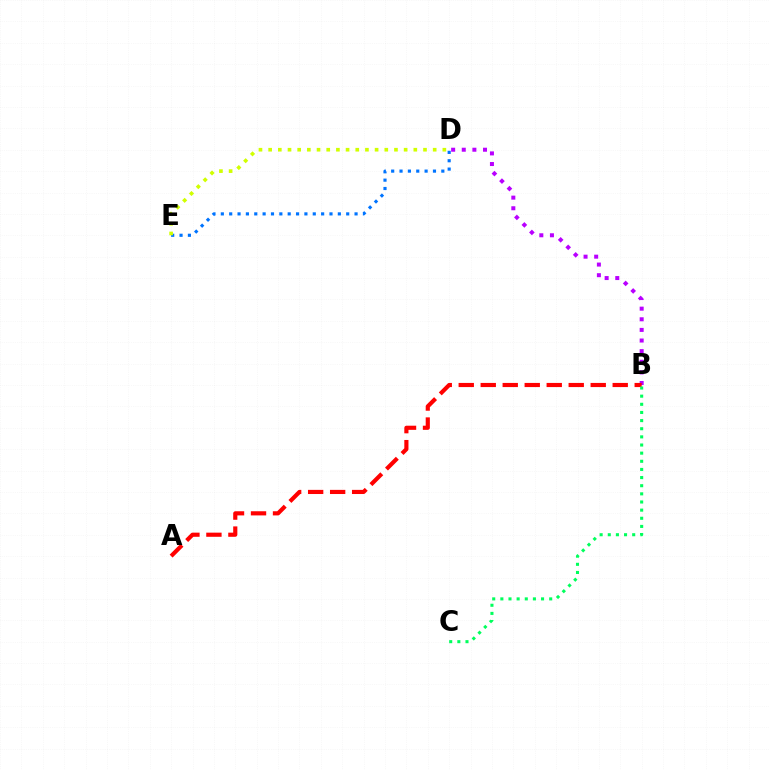{('D', 'E'): [{'color': '#0074ff', 'line_style': 'dotted', 'thickness': 2.27}, {'color': '#d1ff00', 'line_style': 'dotted', 'thickness': 2.63}], ('B', 'D'): [{'color': '#b900ff', 'line_style': 'dotted', 'thickness': 2.89}], ('A', 'B'): [{'color': '#ff0000', 'line_style': 'dashed', 'thickness': 2.99}], ('B', 'C'): [{'color': '#00ff5c', 'line_style': 'dotted', 'thickness': 2.21}]}